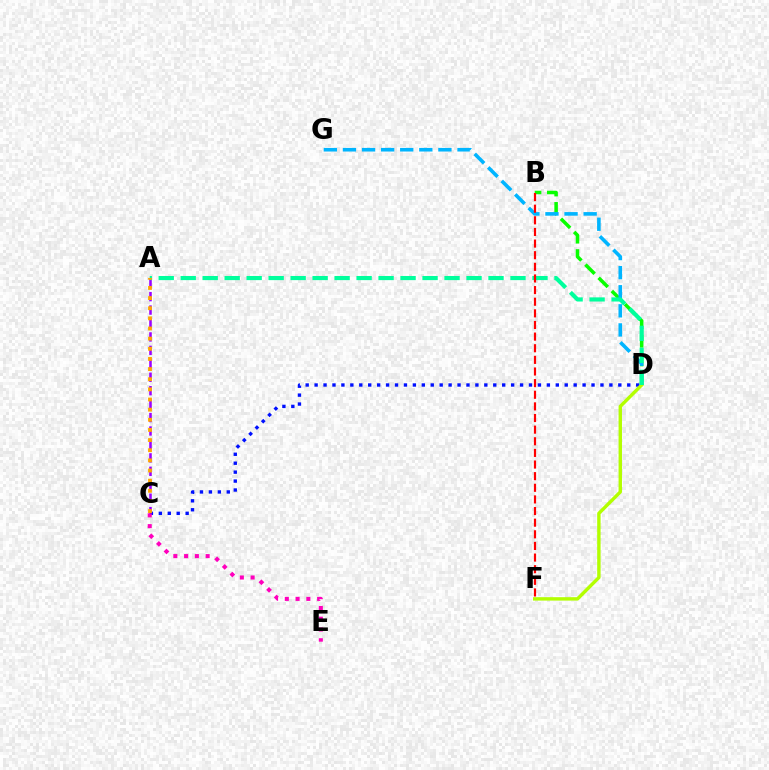{('B', 'D'): [{'color': '#08ff00', 'line_style': 'dashed', 'thickness': 2.54}], ('A', 'C'): [{'color': '#9b00ff', 'line_style': 'dashed', 'thickness': 1.83}, {'color': '#ffa500', 'line_style': 'dotted', 'thickness': 2.76}], ('C', 'D'): [{'color': '#0010ff', 'line_style': 'dotted', 'thickness': 2.43}], ('C', 'E'): [{'color': '#ff00bd', 'line_style': 'dotted', 'thickness': 2.93}], ('D', 'F'): [{'color': '#b3ff00', 'line_style': 'solid', 'thickness': 2.45}], ('D', 'G'): [{'color': '#00b5ff', 'line_style': 'dashed', 'thickness': 2.59}], ('A', 'D'): [{'color': '#00ff9d', 'line_style': 'dashed', 'thickness': 2.99}], ('B', 'F'): [{'color': '#ff0000', 'line_style': 'dashed', 'thickness': 1.58}]}